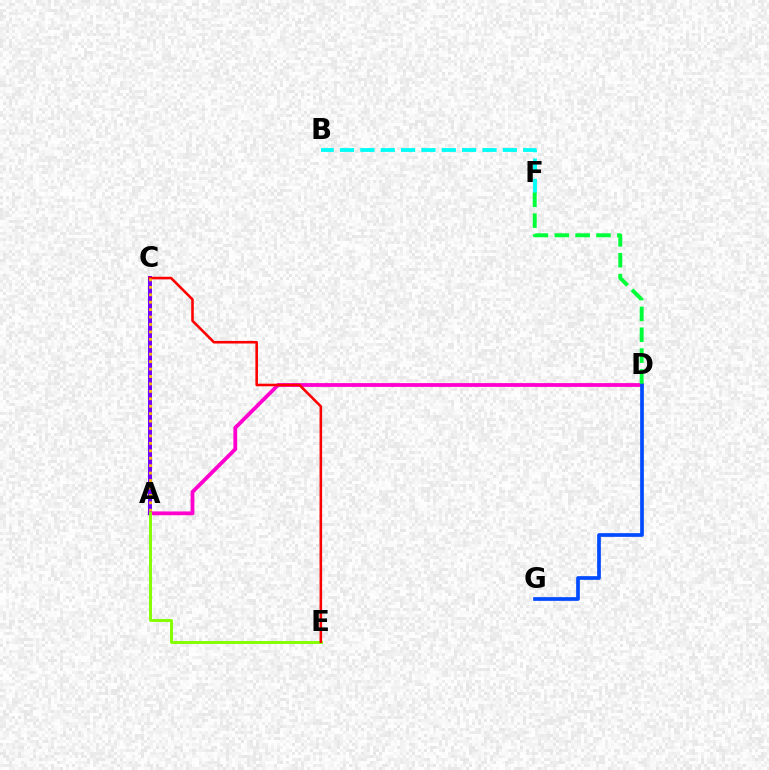{('A', 'D'): [{'color': '#ff00cf', 'line_style': 'solid', 'thickness': 2.73}], ('A', 'C'): [{'color': '#7200ff', 'line_style': 'solid', 'thickness': 2.88}, {'color': '#ffbd00', 'line_style': 'dotted', 'thickness': 2.02}], ('A', 'E'): [{'color': '#84ff00', 'line_style': 'solid', 'thickness': 2.09}], ('B', 'F'): [{'color': '#00fff6', 'line_style': 'dashed', 'thickness': 2.76}], ('C', 'E'): [{'color': '#ff0000', 'line_style': 'solid', 'thickness': 1.86}], ('D', 'G'): [{'color': '#004bff', 'line_style': 'solid', 'thickness': 2.67}], ('D', 'F'): [{'color': '#00ff39', 'line_style': 'dashed', 'thickness': 2.83}]}